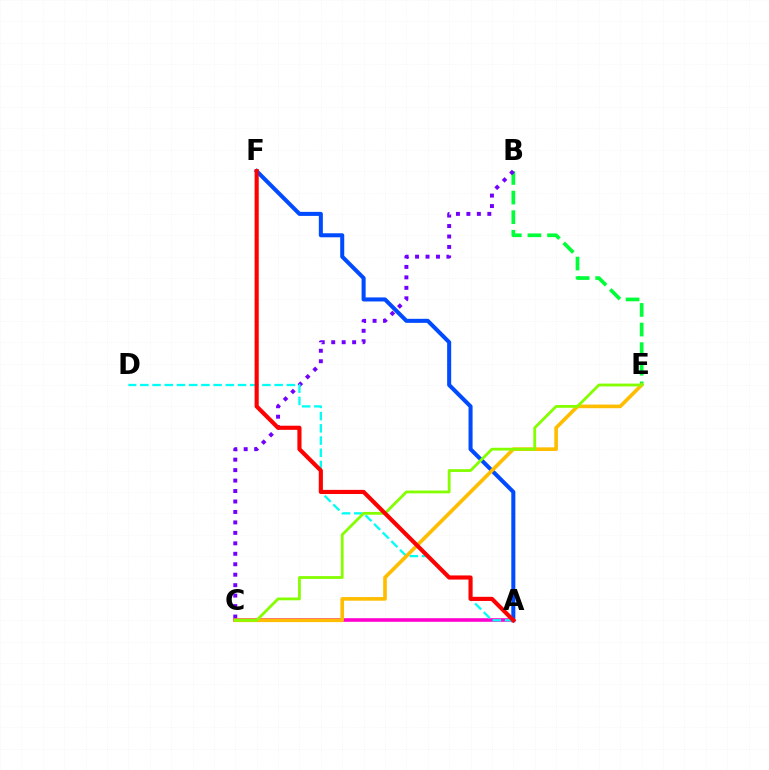{('B', 'E'): [{'color': '#00ff39', 'line_style': 'dashed', 'thickness': 2.66}], ('A', 'C'): [{'color': '#ff00cf', 'line_style': 'solid', 'thickness': 2.58}], ('B', 'C'): [{'color': '#7200ff', 'line_style': 'dotted', 'thickness': 2.84}], ('A', 'F'): [{'color': '#004bff', 'line_style': 'solid', 'thickness': 2.91}, {'color': '#ff0000', 'line_style': 'solid', 'thickness': 2.98}], ('A', 'D'): [{'color': '#00fff6', 'line_style': 'dashed', 'thickness': 1.66}], ('C', 'E'): [{'color': '#ffbd00', 'line_style': 'solid', 'thickness': 2.62}, {'color': '#84ff00', 'line_style': 'solid', 'thickness': 2.01}]}